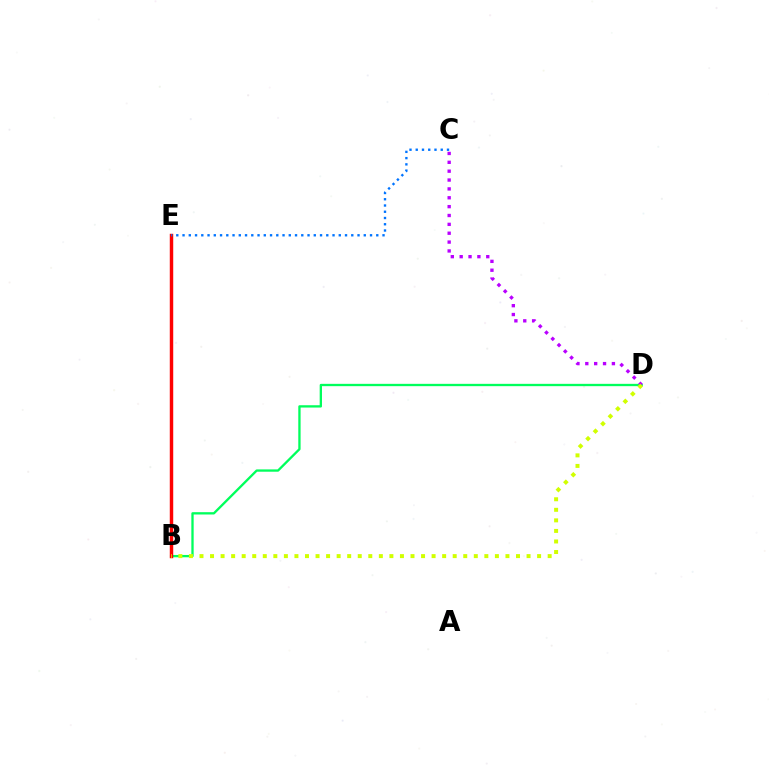{('B', 'D'): [{'color': '#00ff5c', 'line_style': 'solid', 'thickness': 1.67}, {'color': '#d1ff00', 'line_style': 'dotted', 'thickness': 2.87}], ('B', 'E'): [{'color': '#ff0000', 'line_style': 'solid', 'thickness': 2.48}], ('C', 'D'): [{'color': '#b900ff', 'line_style': 'dotted', 'thickness': 2.41}], ('C', 'E'): [{'color': '#0074ff', 'line_style': 'dotted', 'thickness': 1.7}]}